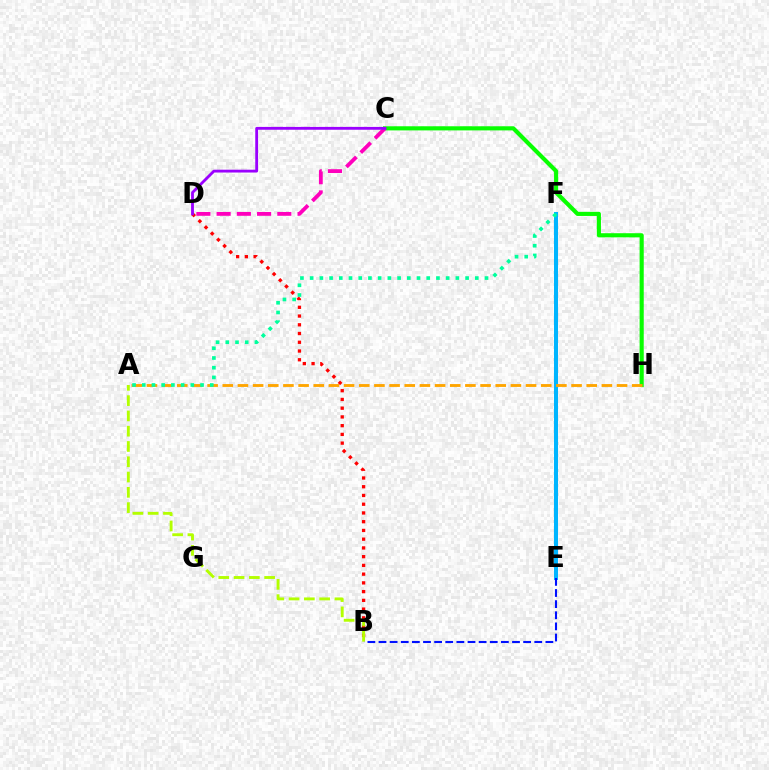{('B', 'D'): [{'color': '#ff0000', 'line_style': 'dotted', 'thickness': 2.37}], ('E', 'F'): [{'color': '#00b5ff', 'line_style': 'solid', 'thickness': 2.89}], ('C', 'H'): [{'color': '#08ff00', 'line_style': 'solid', 'thickness': 2.97}], ('A', 'H'): [{'color': '#ffa500', 'line_style': 'dashed', 'thickness': 2.06}], ('C', 'D'): [{'color': '#ff00bd', 'line_style': 'dashed', 'thickness': 2.75}, {'color': '#9b00ff', 'line_style': 'solid', 'thickness': 2.04}], ('A', 'B'): [{'color': '#b3ff00', 'line_style': 'dashed', 'thickness': 2.08}], ('B', 'E'): [{'color': '#0010ff', 'line_style': 'dashed', 'thickness': 1.51}], ('A', 'F'): [{'color': '#00ff9d', 'line_style': 'dotted', 'thickness': 2.64}]}